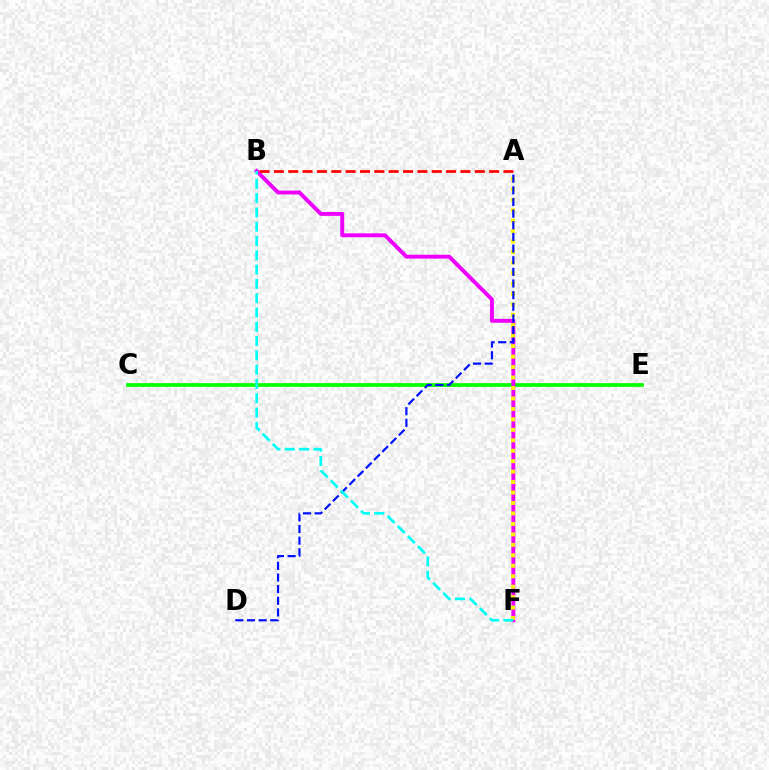{('C', 'E'): [{'color': '#08ff00', 'line_style': 'solid', 'thickness': 2.68}], ('B', 'F'): [{'color': '#ee00ff', 'line_style': 'solid', 'thickness': 2.82}, {'color': '#00fff6', 'line_style': 'dashed', 'thickness': 1.94}], ('A', 'B'): [{'color': '#ff0000', 'line_style': 'dashed', 'thickness': 1.95}], ('A', 'F'): [{'color': '#fcf500', 'line_style': 'dotted', 'thickness': 2.84}], ('A', 'D'): [{'color': '#0010ff', 'line_style': 'dashed', 'thickness': 1.58}]}